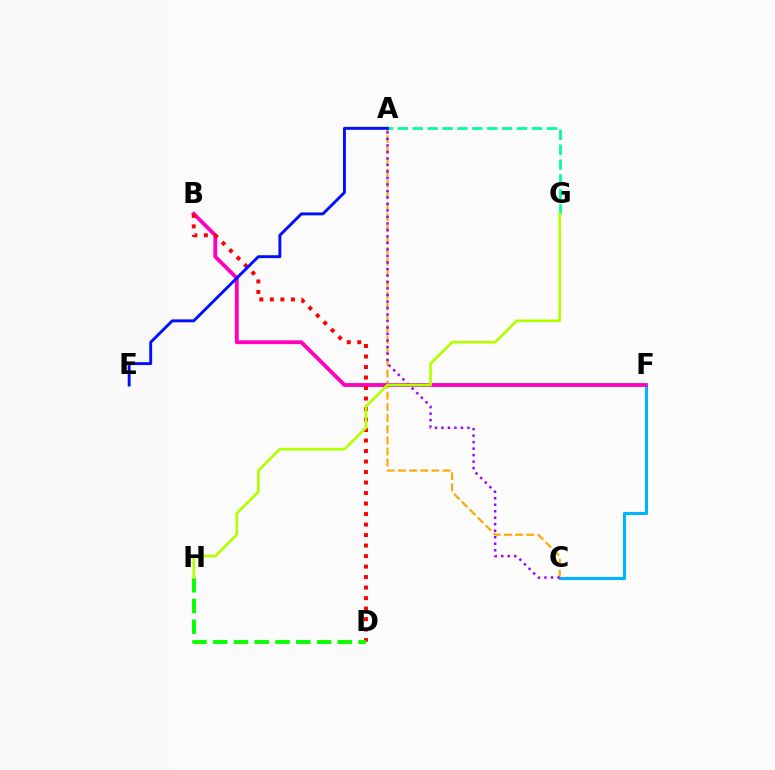{('C', 'F'): [{'color': '#00b5ff', 'line_style': 'solid', 'thickness': 2.22}], ('A', 'C'): [{'color': '#ffa500', 'line_style': 'dashed', 'thickness': 1.52}, {'color': '#9b00ff', 'line_style': 'dotted', 'thickness': 1.77}], ('A', 'G'): [{'color': '#00ff9d', 'line_style': 'dashed', 'thickness': 2.02}], ('B', 'F'): [{'color': '#ff00bd', 'line_style': 'solid', 'thickness': 2.77}], ('B', 'D'): [{'color': '#ff0000', 'line_style': 'dotted', 'thickness': 2.85}], ('D', 'H'): [{'color': '#08ff00', 'line_style': 'dashed', 'thickness': 2.82}], ('G', 'H'): [{'color': '#b3ff00', 'line_style': 'solid', 'thickness': 1.94}], ('A', 'E'): [{'color': '#0010ff', 'line_style': 'solid', 'thickness': 2.09}]}